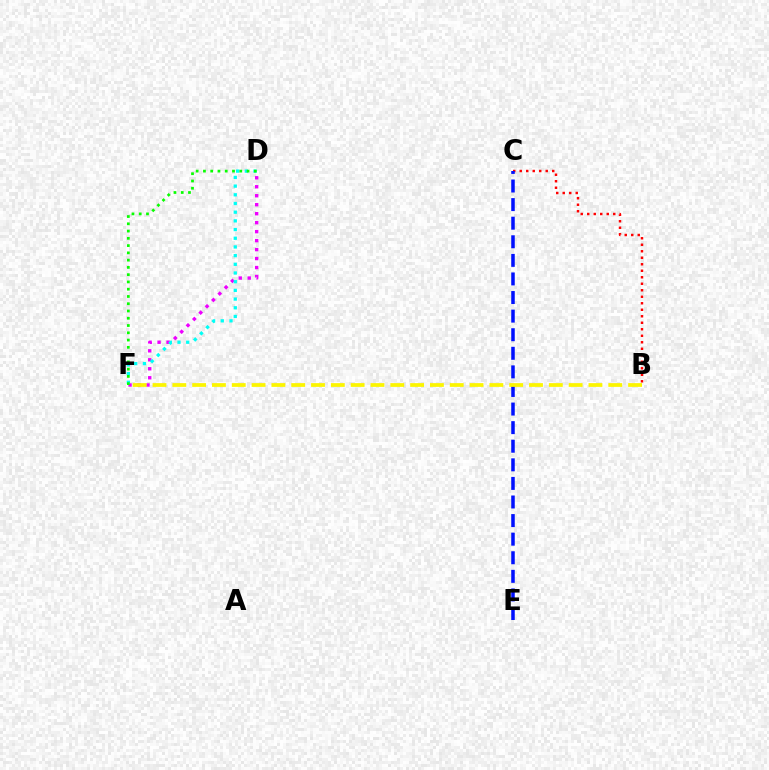{('B', 'C'): [{'color': '#ff0000', 'line_style': 'dotted', 'thickness': 1.77}], ('C', 'E'): [{'color': '#0010ff', 'line_style': 'dashed', 'thickness': 2.53}], ('D', 'F'): [{'color': '#ee00ff', 'line_style': 'dotted', 'thickness': 2.44}, {'color': '#00fff6', 'line_style': 'dotted', 'thickness': 2.36}, {'color': '#08ff00', 'line_style': 'dotted', 'thickness': 1.97}], ('B', 'F'): [{'color': '#fcf500', 'line_style': 'dashed', 'thickness': 2.69}]}